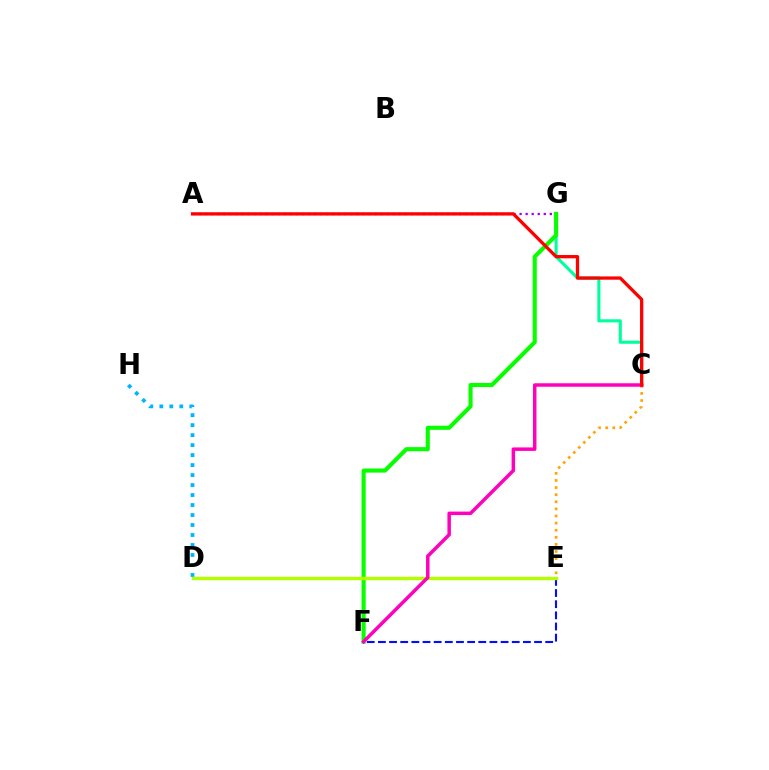{('C', 'G'): [{'color': '#00ff9d', 'line_style': 'solid', 'thickness': 2.23}], ('A', 'G'): [{'color': '#9b00ff', 'line_style': 'dotted', 'thickness': 1.64}], ('C', 'E'): [{'color': '#ffa500', 'line_style': 'dotted', 'thickness': 1.93}], ('F', 'G'): [{'color': '#08ff00', 'line_style': 'solid', 'thickness': 2.95}], ('E', 'F'): [{'color': '#0010ff', 'line_style': 'dashed', 'thickness': 1.52}], ('D', 'E'): [{'color': '#b3ff00', 'line_style': 'solid', 'thickness': 2.44}], ('C', 'F'): [{'color': '#ff00bd', 'line_style': 'solid', 'thickness': 2.51}], ('A', 'C'): [{'color': '#ff0000', 'line_style': 'solid', 'thickness': 2.36}], ('D', 'H'): [{'color': '#00b5ff', 'line_style': 'dotted', 'thickness': 2.71}]}